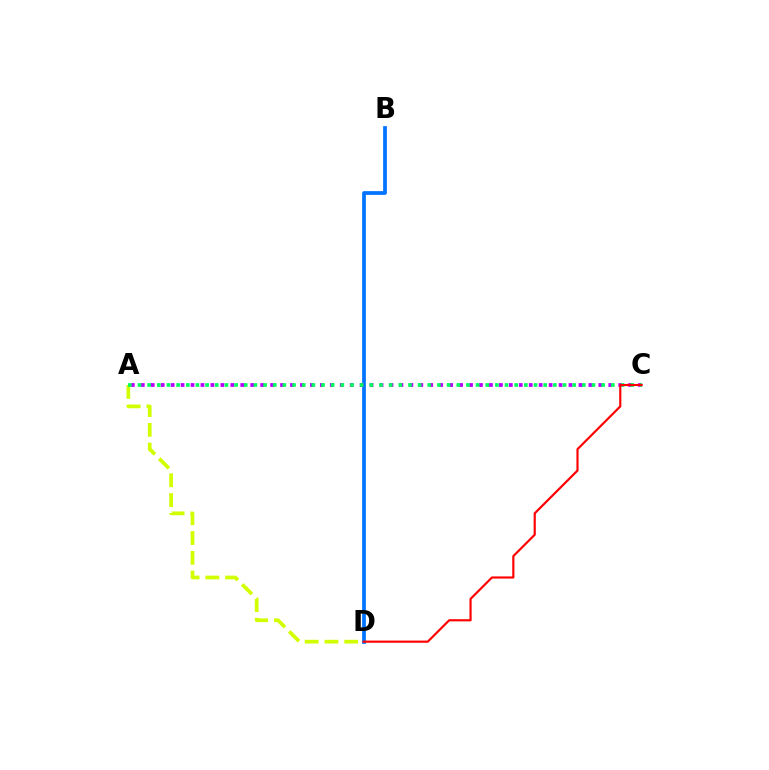{('B', 'D'): [{'color': '#0074ff', 'line_style': 'solid', 'thickness': 2.69}], ('A', 'D'): [{'color': '#d1ff00', 'line_style': 'dashed', 'thickness': 2.69}], ('A', 'C'): [{'color': '#b900ff', 'line_style': 'dotted', 'thickness': 2.7}, {'color': '#00ff5c', 'line_style': 'dotted', 'thickness': 2.62}], ('C', 'D'): [{'color': '#ff0000', 'line_style': 'solid', 'thickness': 1.56}]}